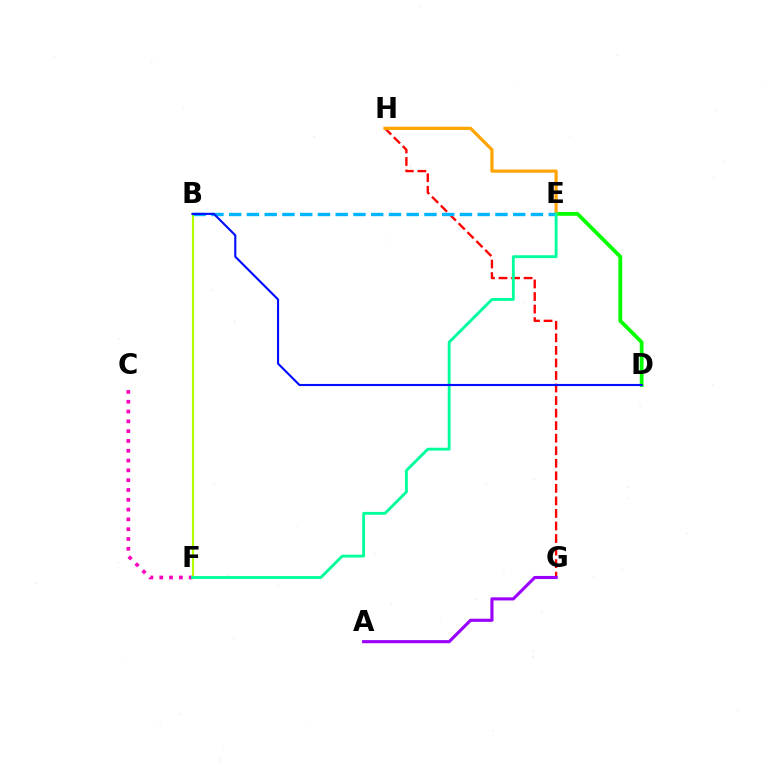{('B', 'F'): [{'color': '#b3ff00', 'line_style': 'solid', 'thickness': 1.59}], ('D', 'E'): [{'color': '#08ff00', 'line_style': 'solid', 'thickness': 2.74}], ('C', 'F'): [{'color': '#ff00bd', 'line_style': 'dotted', 'thickness': 2.66}], ('G', 'H'): [{'color': '#ff0000', 'line_style': 'dashed', 'thickness': 1.7}], ('E', 'H'): [{'color': '#ffa500', 'line_style': 'solid', 'thickness': 2.31}], ('B', 'E'): [{'color': '#00b5ff', 'line_style': 'dashed', 'thickness': 2.41}], ('E', 'F'): [{'color': '#00ff9d', 'line_style': 'solid', 'thickness': 2.06}], ('B', 'D'): [{'color': '#0010ff', 'line_style': 'solid', 'thickness': 1.53}], ('A', 'G'): [{'color': '#9b00ff', 'line_style': 'solid', 'thickness': 2.24}]}